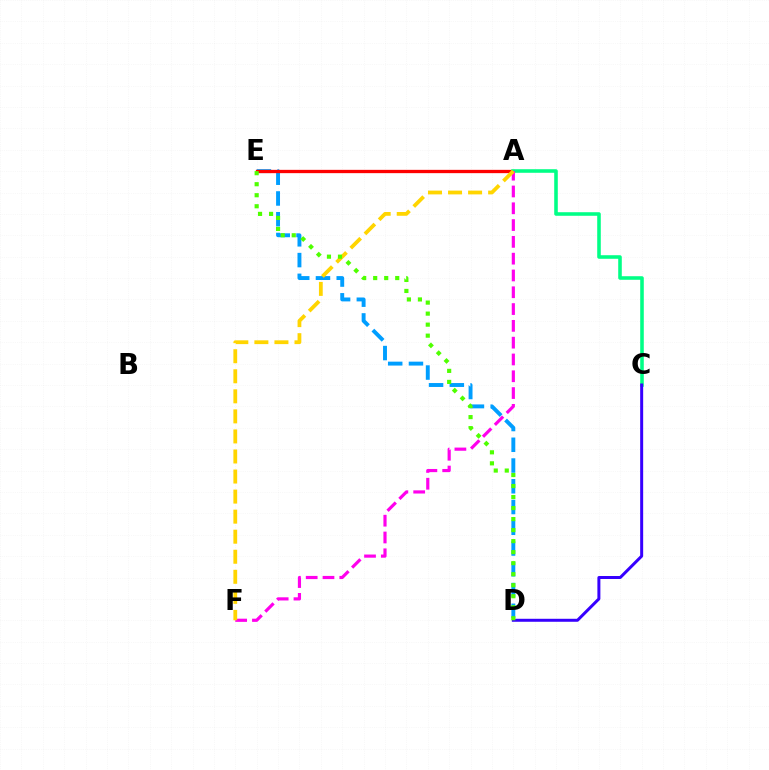{('D', 'E'): [{'color': '#009eff', 'line_style': 'dashed', 'thickness': 2.82}, {'color': '#4fff00', 'line_style': 'dotted', 'thickness': 2.99}], ('A', 'E'): [{'color': '#ff0000', 'line_style': 'solid', 'thickness': 2.38}], ('A', 'C'): [{'color': '#00ff86', 'line_style': 'solid', 'thickness': 2.57}], ('A', 'F'): [{'color': '#ff00ed', 'line_style': 'dashed', 'thickness': 2.28}, {'color': '#ffd500', 'line_style': 'dashed', 'thickness': 2.72}], ('C', 'D'): [{'color': '#3700ff', 'line_style': 'solid', 'thickness': 2.15}]}